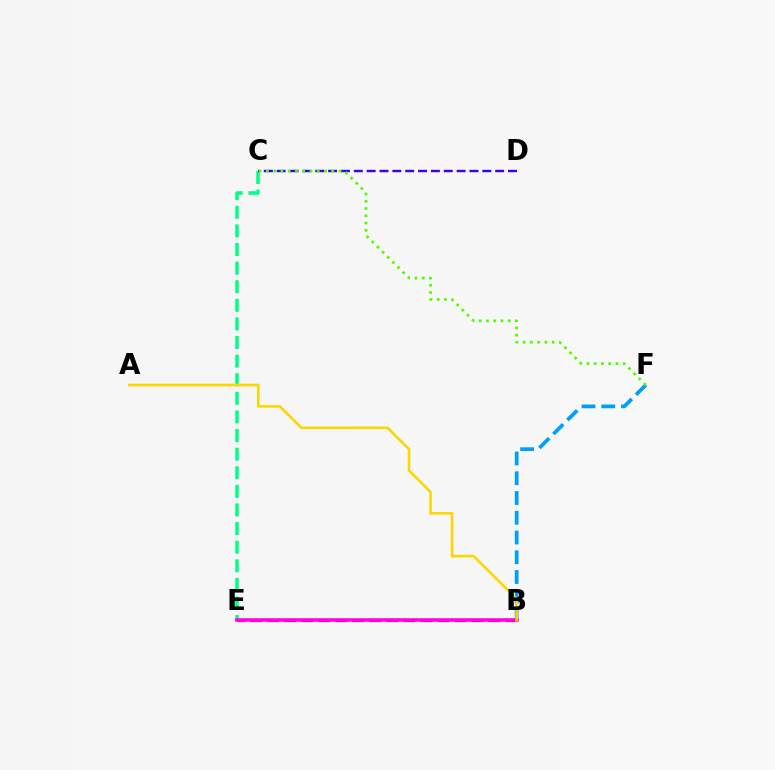{('C', 'E'): [{'color': '#00ff86', 'line_style': 'dashed', 'thickness': 2.53}], ('C', 'D'): [{'color': '#3700ff', 'line_style': 'dashed', 'thickness': 1.75}], ('B', 'E'): [{'color': '#ff0000', 'line_style': 'dashed', 'thickness': 2.31}, {'color': '#ff00ed', 'line_style': 'solid', 'thickness': 2.54}], ('B', 'F'): [{'color': '#009eff', 'line_style': 'dashed', 'thickness': 2.68}], ('A', 'B'): [{'color': '#ffd500', 'line_style': 'solid', 'thickness': 1.87}], ('C', 'F'): [{'color': '#4fff00', 'line_style': 'dotted', 'thickness': 1.97}]}